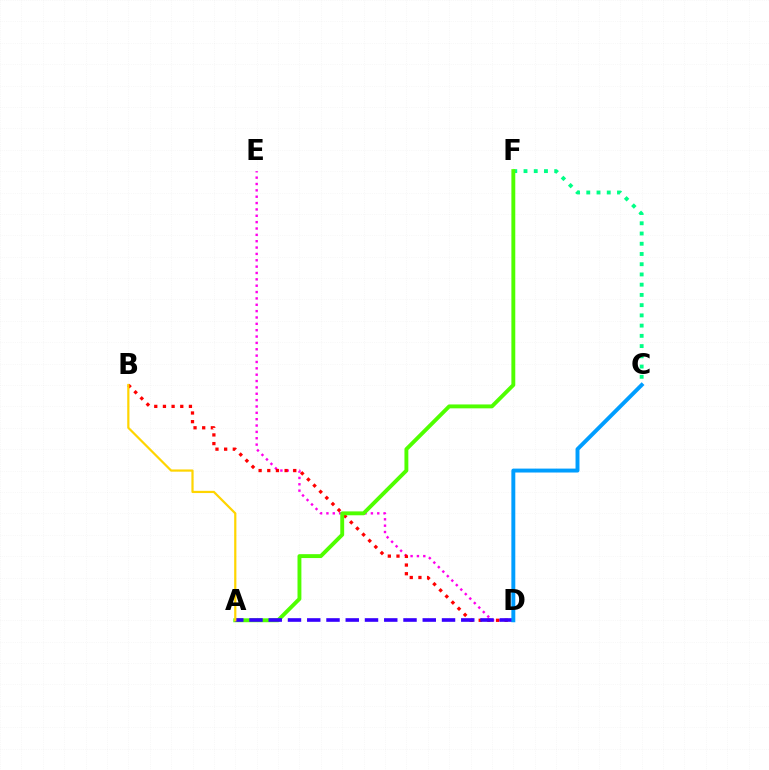{('D', 'E'): [{'color': '#ff00ed', 'line_style': 'dotted', 'thickness': 1.73}], ('C', 'F'): [{'color': '#00ff86', 'line_style': 'dotted', 'thickness': 2.78}], ('B', 'D'): [{'color': '#ff0000', 'line_style': 'dotted', 'thickness': 2.35}], ('A', 'F'): [{'color': '#4fff00', 'line_style': 'solid', 'thickness': 2.8}], ('A', 'D'): [{'color': '#3700ff', 'line_style': 'dashed', 'thickness': 2.62}], ('A', 'B'): [{'color': '#ffd500', 'line_style': 'solid', 'thickness': 1.59}], ('C', 'D'): [{'color': '#009eff', 'line_style': 'solid', 'thickness': 2.83}]}